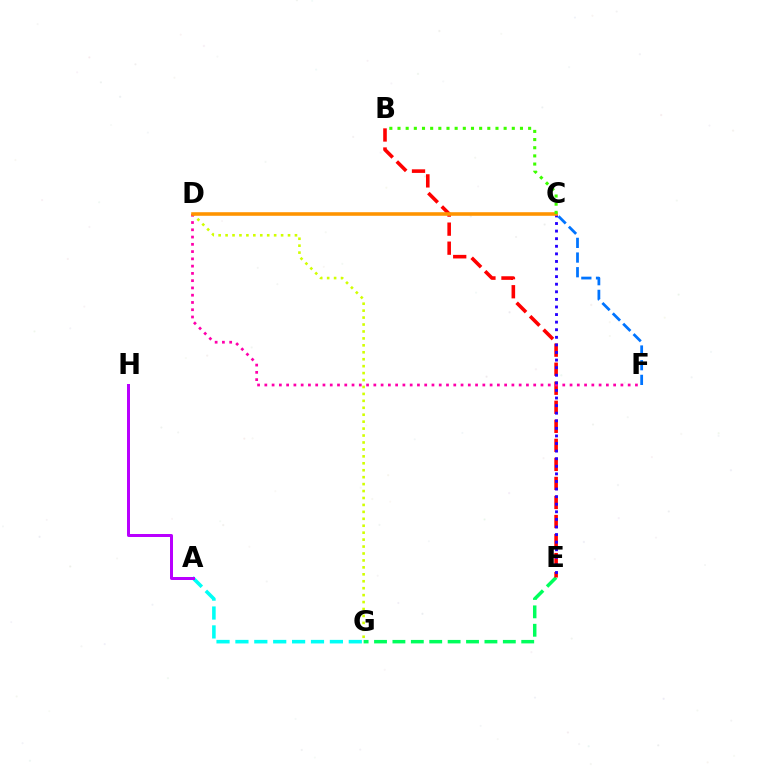{('D', 'G'): [{'color': '#d1ff00', 'line_style': 'dotted', 'thickness': 1.89}], ('C', 'F'): [{'color': '#0074ff', 'line_style': 'dashed', 'thickness': 1.99}], ('E', 'G'): [{'color': '#00ff5c', 'line_style': 'dashed', 'thickness': 2.5}], ('B', 'E'): [{'color': '#ff0000', 'line_style': 'dashed', 'thickness': 2.59}], ('D', 'F'): [{'color': '#ff00ac', 'line_style': 'dotted', 'thickness': 1.97}], ('C', 'E'): [{'color': '#2500ff', 'line_style': 'dotted', 'thickness': 2.06}], ('A', 'G'): [{'color': '#00fff6', 'line_style': 'dashed', 'thickness': 2.57}], ('C', 'D'): [{'color': '#ff9400', 'line_style': 'solid', 'thickness': 2.58}], ('B', 'C'): [{'color': '#3dff00', 'line_style': 'dotted', 'thickness': 2.22}], ('A', 'H'): [{'color': '#b900ff', 'line_style': 'solid', 'thickness': 2.16}]}